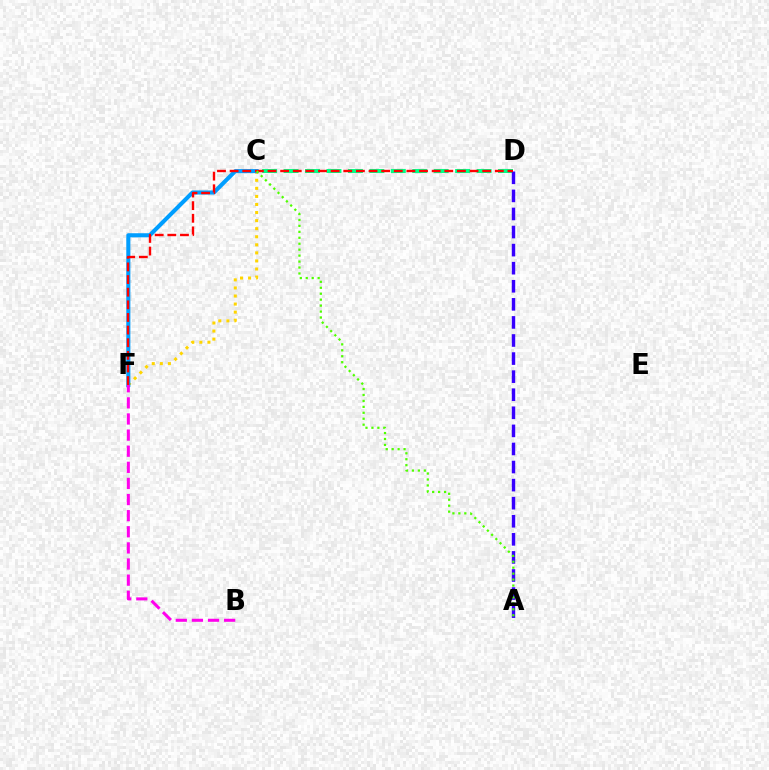{('C', 'D'): [{'color': '#00ff86', 'line_style': 'dashed', 'thickness': 2.91}], ('C', 'F'): [{'color': '#ffd500', 'line_style': 'dotted', 'thickness': 2.19}, {'color': '#009eff', 'line_style': 'solid', 'thickness': 2.94}], ('A', 'D'): [{'color': '#3700ff', 'line_style': 'dashed', 'thickness': 2.46}], ('D', 'F'): [{'color': '#ff0000', 'line_style': 'dashed', 'thickness': 1.72}], ('A', 'C'): [{'color': '#4fff00', 'line_style': 'dotted', 'thickness': 1.62}], ('B', 'F'): [{'color': '#ff00ed', 'line_style': 'dashed', 'thickness': 2.19}]}